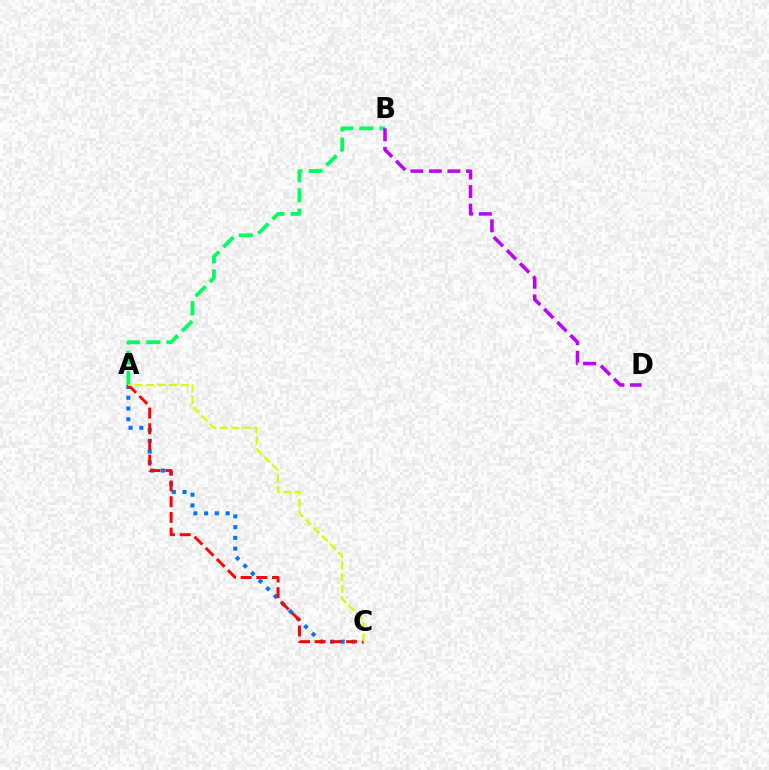{('A', 'C'): [{'color': '#0074ff', 'line_style': 'dotted', 'thickness': 2.92}, {'color': '#ff0000', 'line_style': 'dashed', 'thickness': 2.14}, {'color': '#d1ff00', 'line_style': 'dashed', 'thickness': 1.57}], ('A', 'B'): [{'color': '#00ff5c', 'line_style': 'dashed', 'thickness': 2.75}], ('B', 'D'): [{'color': '#b900ff', 'line_style': 'dashed', 'thickness': 2.52}]}